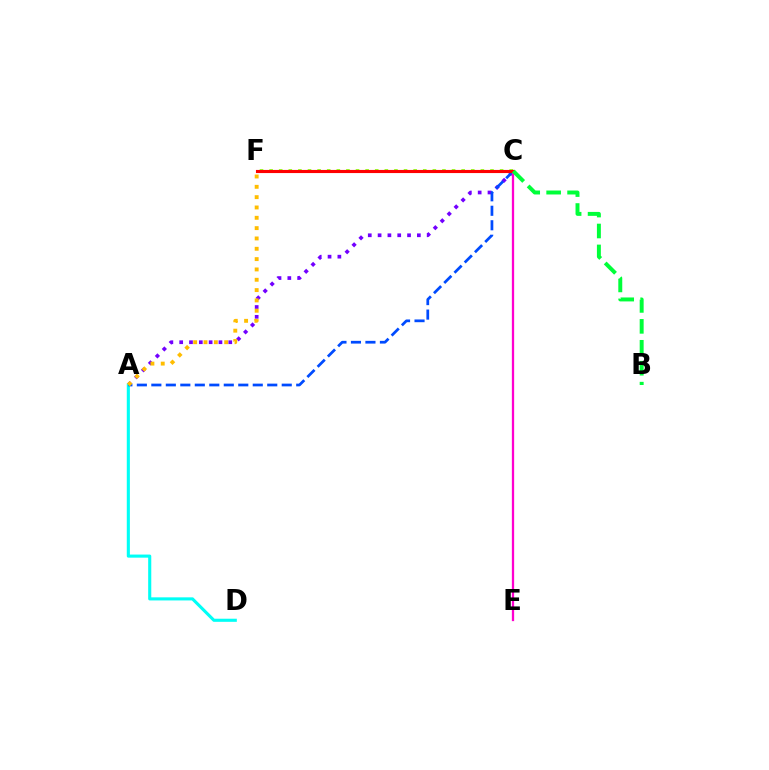{('A', 'C'): [{'color': '#7200ff', 'line_style': 'dotted', 'thickness': 2.67}, {'color': '#004bff', 'line_style': 'dashed', 'thickness': 1.97}], ('A', 'D'): [{'color': '#00fff6', 'line_style': 'solid', 'thickness': 2.23}], ('C', 'E'): [{'color': '#ff00cf', 'line_style': 'solid', 'thickness': 1.64}], ('C', 'F'): [{'color': '#84ff00', 'line_style': 'dotted', 'thickness': 2.61}, {'color': '#ff0000', 'line_style': 'solid', 'thickness': 2.24}], ('A', 'F'): [{'color': '#ffbd00', 'line_style': 'dotted', 'thickness': 2.81}], ('B', 'C'): [{'color': '#00ff39', 'line_style': 'dashed', 'thickness': 2.84}]}